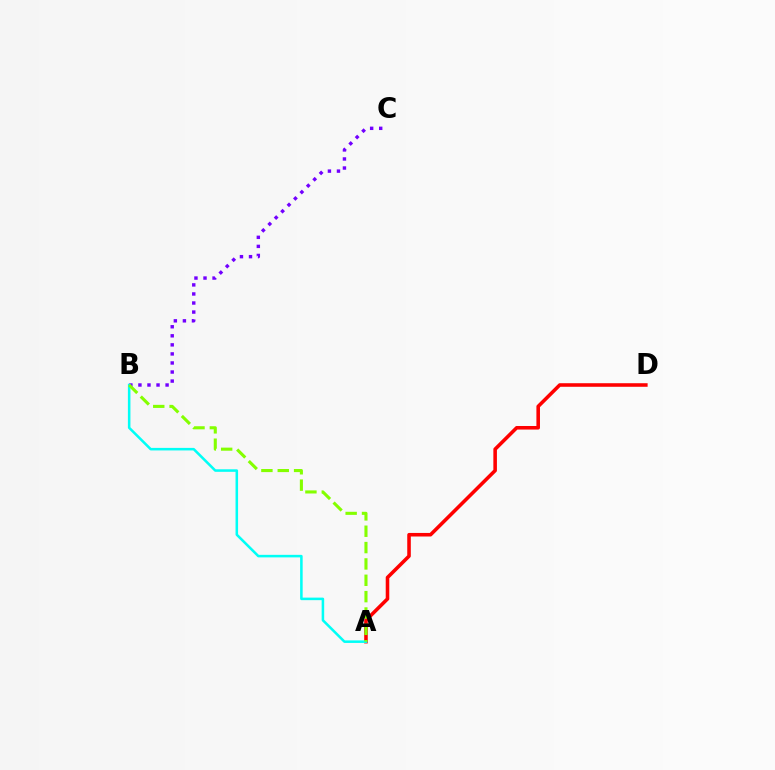{('A', 'D'): [{'color': '#ff0000', 'line_style': 'solid', 'thickness': 2.57}], ('B', 'C'): [{'color': '#7200ff', 'line_style': 'dotted', 'thickness': 2.46}], ('A', 'B'): [{'color': '#00fff6', 'line_style': 'solid', 'thickness': 1.83}, {'color': '#84ff00', 'line_style': 'dashed', 'thickness': 2.22}]}